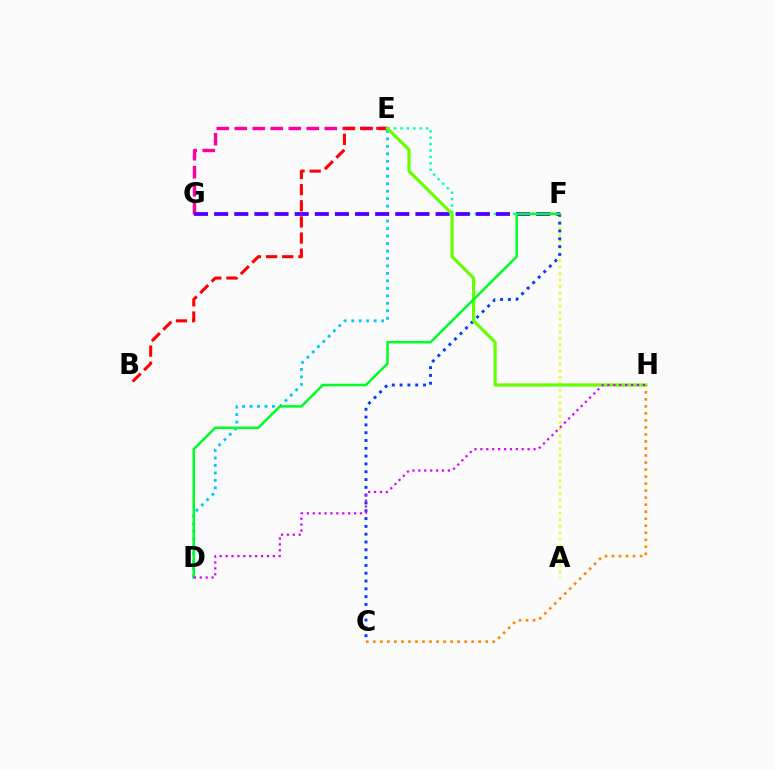{('A', 'F'): [{'color': '#eeff00', 'line_style': 'dotted', 'thickness': 1.76}], ('D', 'E'): [{'color': '#00c7ff', 'line_style': 'dotted', 'thickness': 2.03}], ('E', 'F'): [{'color': '#00ffaf', 'line_style': 'dotted', 'thickness': 1.74}], ('E', 'G'): [{'color': '#ff00a0', 'line_style': 'dashed', 'thickness': 2.45}], ('C', 'H'): [{'color': '#ff8800', 'line_style': 'dotted', 'thickness': 1.91}], ('B', 'E'): [{'color': '#ff0000', 'line_style': 'dashed', 'thickness': 2.19}], ('C', 'F'): [{'color': '#003fff', 'line_style': 'dotted', 'thickness': 2.12}], ('F', 'G'): [{'color': '#4f00ff', 'line_style': 'dashed', 'thickness': 2.73}], ('E', 'H'): [{'color': '#66ff00', 'line_style': 'solid', 'thickness': 2.29}], ('D', 'F'): [{'color': '#00ff27', 'line_style': 'solid', 'thickness': 1.82}], ('D', 'H'): [{'color': '#d600ff', 'line_style': 'dotted', 'thickness': 1.6}]}